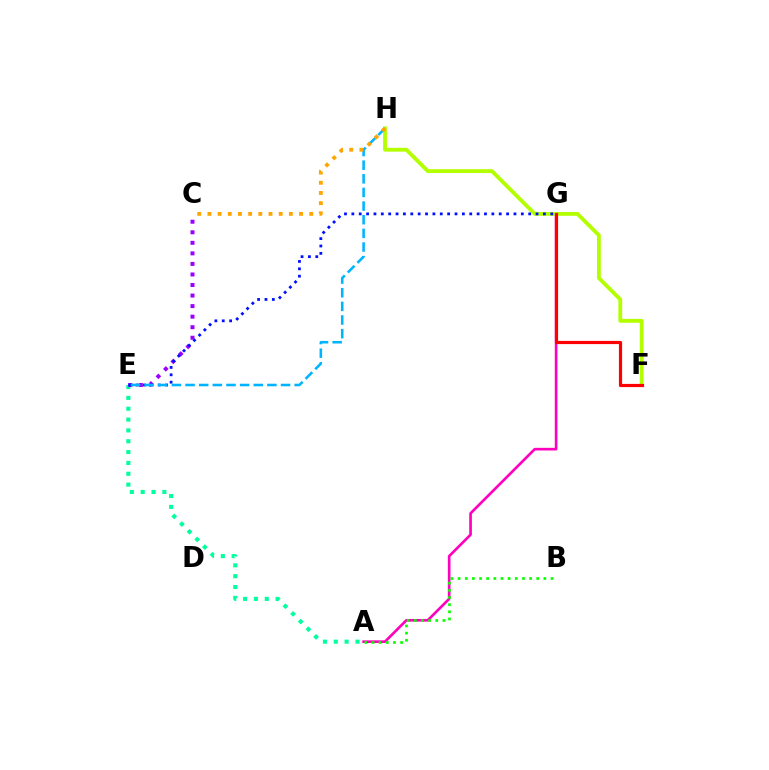{('A', 'G'): [{'color': '#ff00bd', 'line_style': 'solid', 'thickness': 1.92}], ('F', 'H'): [{'color': '#b3ff00', 'line_style': 'solid', 'thickness': 2.76}], ('A', 'B'): [{'color': '#08ff00', 'line_style': 'dotted', 'thickness': 1.94}], ('A', 'E'): [{'color': '#00ff9d', 'line_style': 'dotted', 'thickness': 2.95}], ('C', 'E'): [{'color': '#9b00ff', 'line_style': 'dotted', 'thickness': 2.87}], ('E', 'G'): [{'color': '#0010ff', 'line_style': 'dotted', 'thickness': 2.0}], ('E', 'H'): [{'color': '#00b5ff', 'line_style': 'dashed', 'thickness': 1.85}], ('C', 'H'): [{'color': '#ffa500', 'line_style': 'dotted', 'thickness': 2.77}], ('F', 'G'): [{'color': '#ff0000', 'line_style': 'solid', 'thickness': 2.29}]}